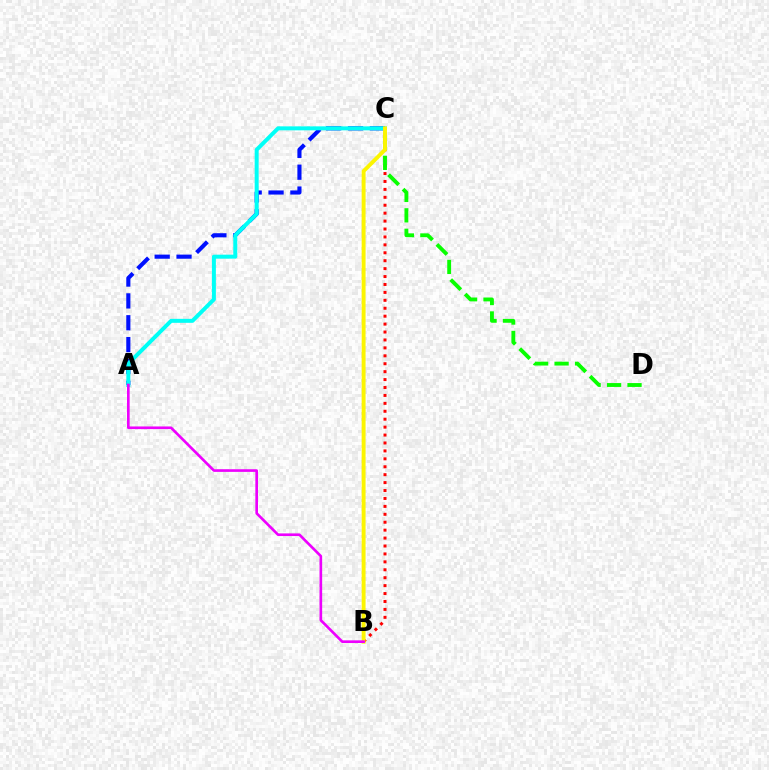{('A', 'C'): [{'color': '#0010ff', 'line_style': 'dashed', 'thickness': 2.97}, {'color': '#00fff6', 'line_style': 'solid', 'thickness': 2.87}], ('B', 'C'): [{'color': '#ff0000', 'line_style': 'dotted', 'thickness': 2.15}, {'color': '#fcf500', 'line_style': 'solid', 'thickness': 2.82}], ('C', 'D'): [{'color': '#08ff00', 'line_style': 'dashed', 'thickness': 2.78}], ('A', 'B'): [{'color': '#ee00ff', 'line_style': 'solid', 'thickness': 1.91}]}